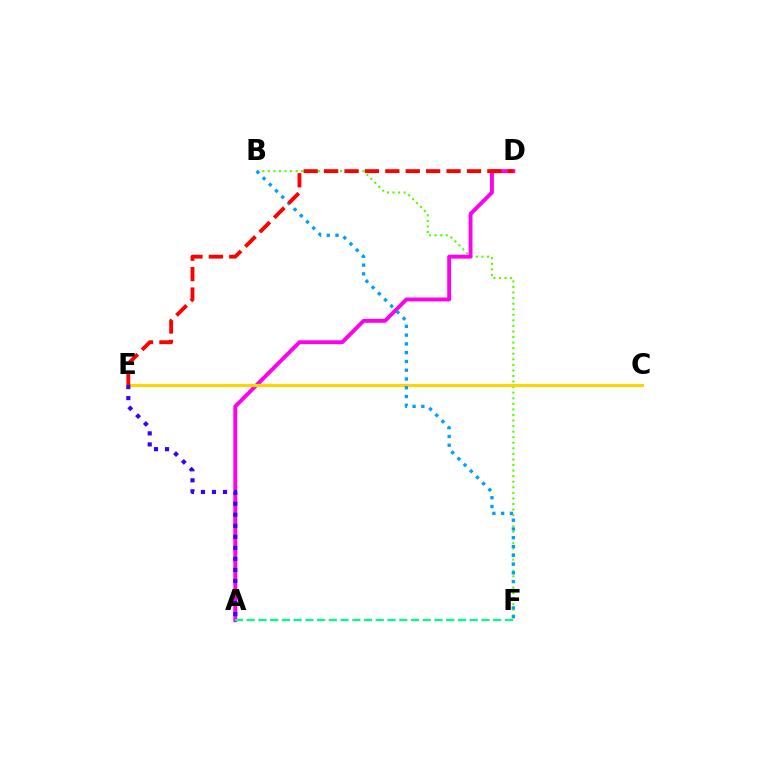{('B', 'F'): [{'color': '#4fff00', 'line_style': 'dotted', 'thickness': 1.51}, {'color': '#009eff', 'line_style': 'dotted', 'thickness': 2.38}], ('A', 'D'): [{'color': '#ff00ed', 'line_style': 'solid', 'thickness': 2.8}], ('A', 'F'): [{'color': '#00ff86', 'line_style': 'dashed', 'thickness': 1.59}], ('C', 'E'): [{'color': '#ffd500', 'line_style': 'solid', 'thickness': 2.25}], ('A', 'E'): [{'color': '#3700ff', 'line_style': 'dotted', 'thickness': 3.0}], ('D', 'E'): [{'color': '#ff0000', 'line_style': 'dashed', 'thickness': 2.77}]}